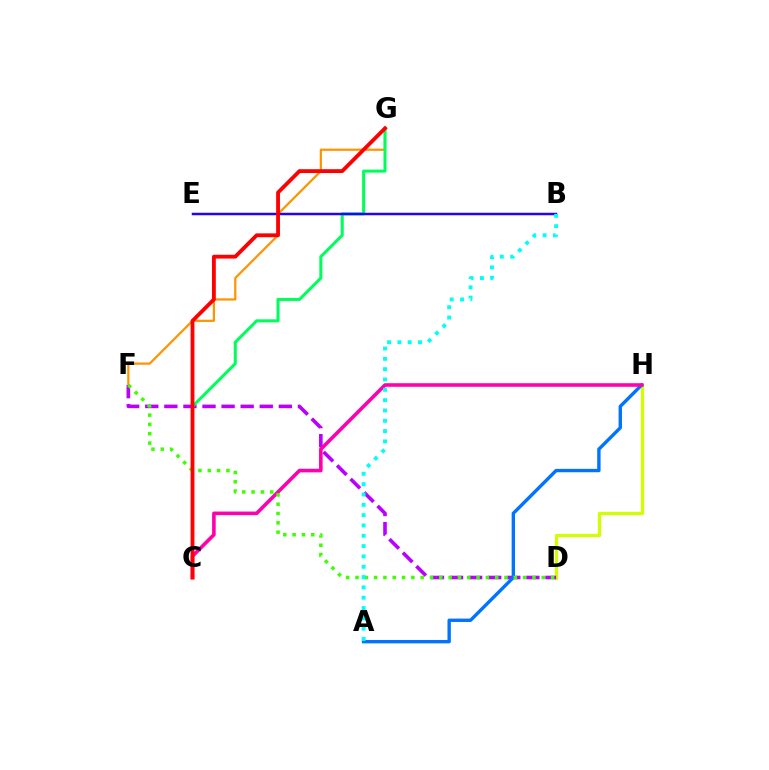{('F', 'G'): [{'color': '#ff9400', 'line_style': 'solid', 'thickness': 1.6}], ('D', 'H'): [{'color': '#d1ff00', 'line_style': 'solid', 'thickness': 2.35}], ('D', 'F'): [{'color': '#b900ff', 'line_style': 'dashed', 'thickness': 2.59}, {'color': '#3dff00', 'line_style': 'dotted', 'thickness': 2.53}], ('A', 'H'): [{'color': '#0074ff', 'line_style': 'solid', 'thickness': 2.43}], ('C', 'H'): [{'color': '#ff00ac', 'line_style': 'solid', 'thickness': 2.58}], ('C', 'G'): [{'color': '#00ff5c', 'line_style': 'solid', 'thickness': 2.19}, {'color': '#ff0000', 'line_style': 'solid', 'thickness': 2.75}], ('B', 'E'): [{'color': '#2500ff', 'line_style': 'solid', 'thickness': 1.79}], ('A', 'B'): [{'color': '#00fff6', 'line_style': 'dotted', 'thickness': 2.8}]}